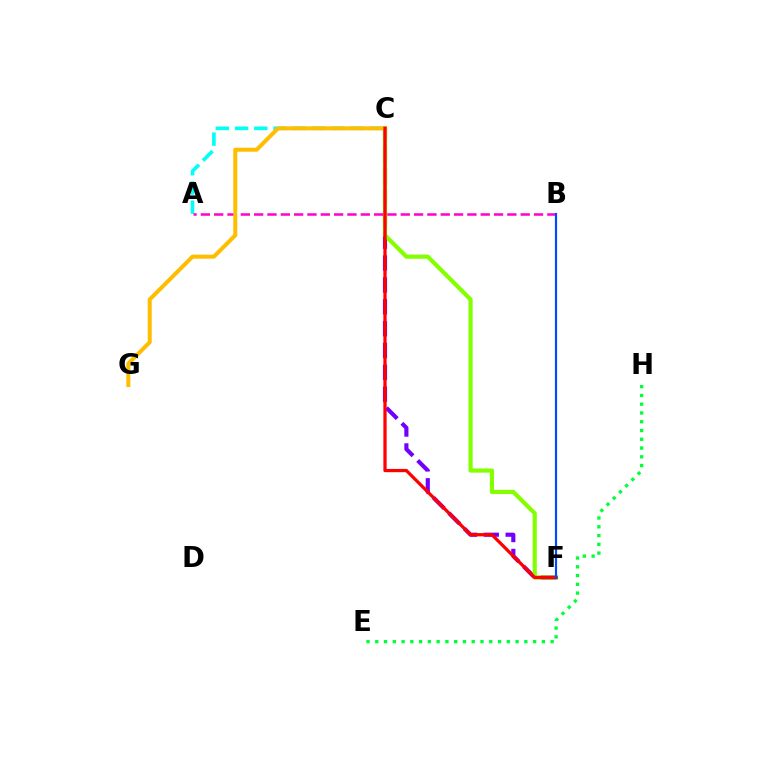{('C', 'F'): [{'color': '#7200ff', 'line_style': 'dashed', 'thickness': 2.97}, {'color': '#84ff00', 'line_style': 'solid', 'thickness': 3.0}, {'color': '#ff0000', 'line_style': 'solid', 'thickness': 2.35}], ('A', 'C'): [{'color': '#00fff6', 'line_style': 'dashed', 'thickness': 2.61}], ('E', 'H'): [{'color': '#00ff39', 'line_style': 'dotted', 'thickness': 2.38}], ('A', 'B'): [{'color': '#ff00cf', 'line_style': 'dashed', 'thickness': 1.81}], ('C', 'G'): [{'color': '#ffbd00', 'line_style': 'solid', 'thickness': 2.89}], ('B', 'F'): [{'color': '#004bff', 'line_style': 'solid', 'thickness': 1.56}]}